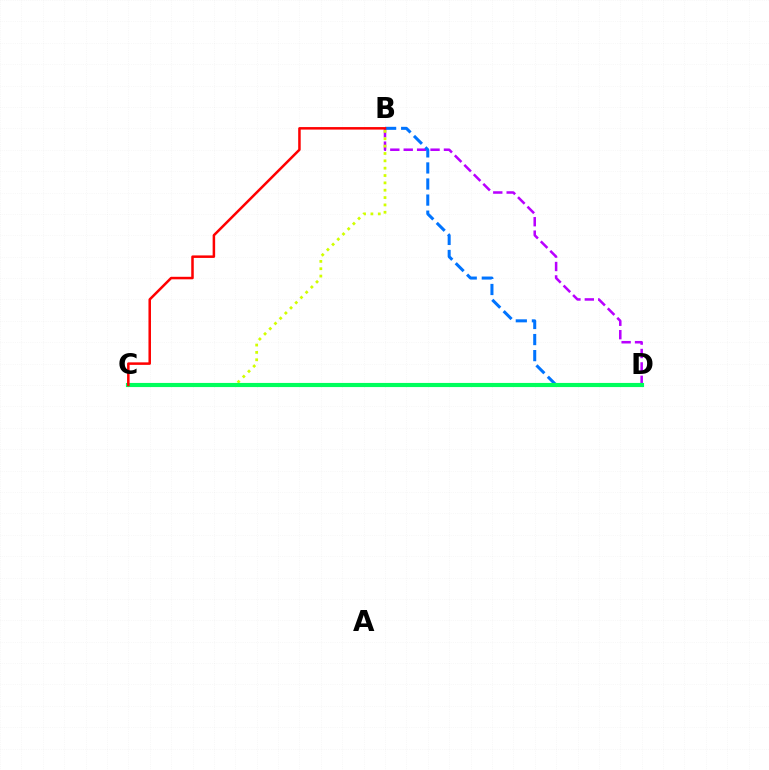{('B', 'D'): [{'color': '#b900ff', 'line_style': 'dashed', 'thickness': 1.82}, {'color': '#0074ff', 'line_style': 'dashed', 'thickness': 2.18}], ('B', 'C'): [{'color': '#d1ff00', 'line_style': 'dotted', 'thickness': 2.0}, {'color': '#ff0000', 'line_style': 'solid', 'thickness': 1.81}], ('C', 'D'): [{'color': '#00ff5c', 'line_style': 'solid', 'thickness': 2.98}]}